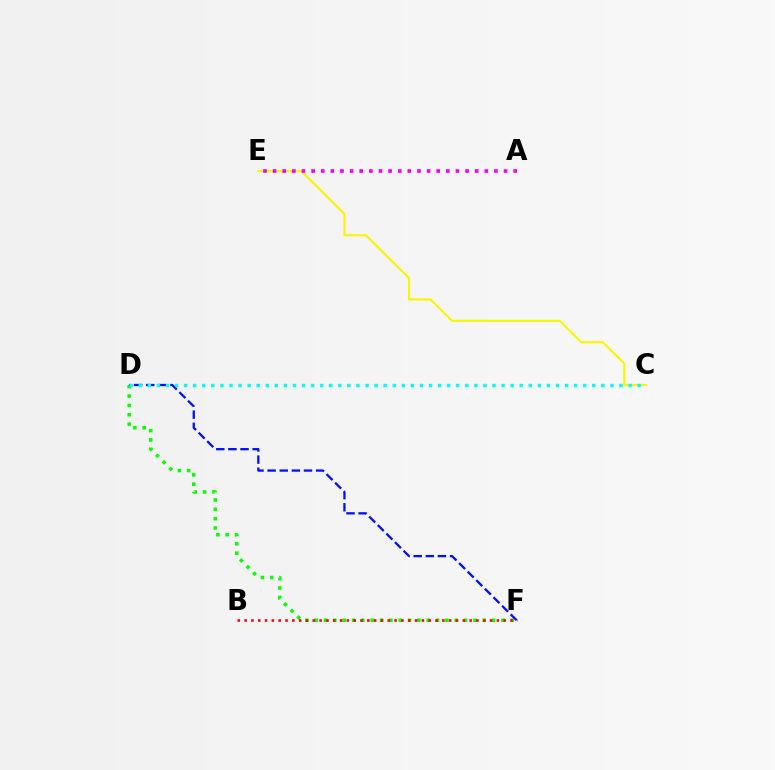{('D', 'F'): [{'color': '#08ff00', 'line_style': 'dotted', 'thickness': 2.54}, {'color': '#0010ff', 'line_style': 'dashed', 'thickness': 1.65}], ('C', 'E'): [{'color': '#fcf500', 'line_style': 'solid', 'thickness': 1.56}], ('A', 'E'): [{'color': '#ee00ff', 'line_style': 'dotted', 'thickness': 2.61}], ('B', 'F'): [{'color': '#ff0000', 'line_style': 'dotted', 'thickness': 1.85}], ('C', 'D'): [{'color': '#00fff6', 'line_style': 'dotted', 'thickness': 2.46}]}